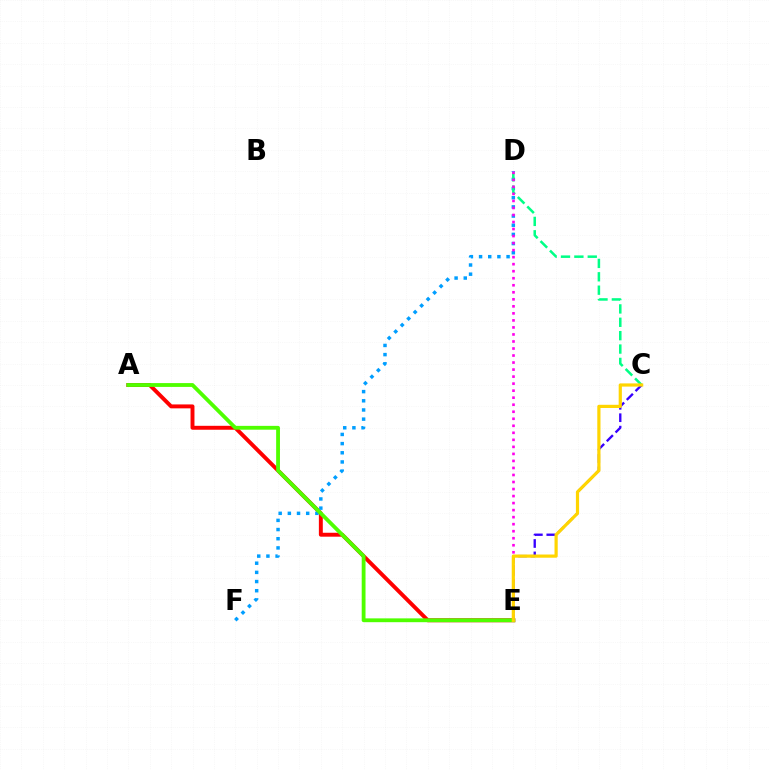{('A', 'E'): [{'color': '#ff0000', 'line_style': 'solid', 'thickness': 2.83}, {'color': '#4fff00', 'line_style': 'solid', 'thickness': 2.75}], ('D', 'F'): [{'color': '#009eff', 'line_style': 'dotted', 'thickness': 2.49}], ('C', 'E'): [{'color': '#3700ff', 'line_style': 'dashed', 'thickness': 1.69}, {'color': '#ffd500', 'line_style': 'solid', 'thickness': 2.3}], ('C', 'D'): [{'color': '#00ff86', 'line_style': 'dashed', 'thickness': 1.82}], ('D', 'E'): [{'color': '#ff00ed', 'line_style': 'dotted', 'thickness': 1.91}]}